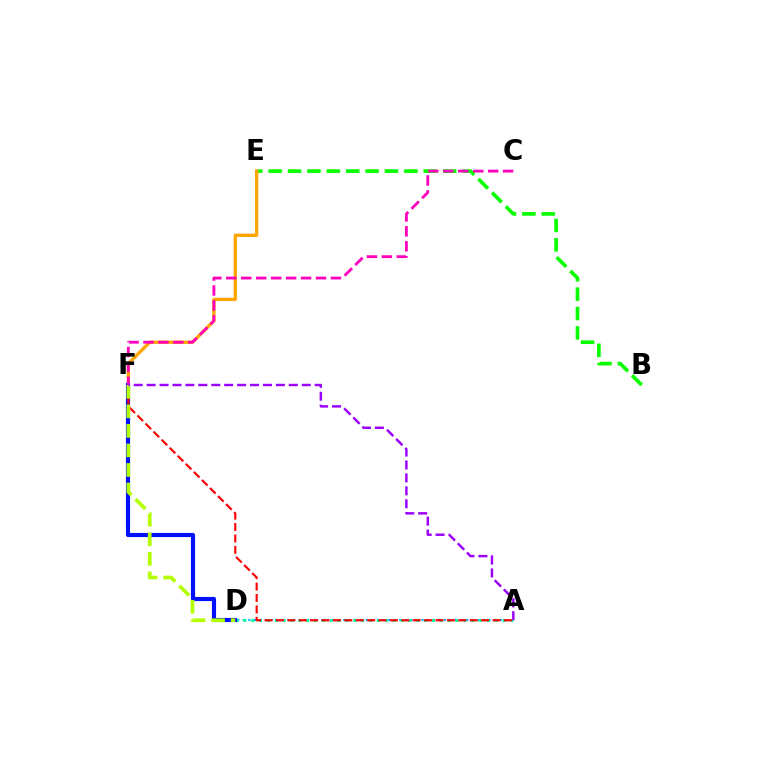{('A', 'D'): [{'color': '#00b5ff', 'line_style': 'dotted', 'thickness': 1.52}, {'color': '#00ff9d', 'line_style': 'dotted', 'thickness': 2.13}], ('B', 'E'): [{'color': '#08ff00', 'line_style': 'dashed', 'thickness': 2.63}], ('E', 'F'): [{'color': '#ffa500', 'line_style': 'solid', 'thickness': 2.4}], ('D', 'F'): [{'color': '#0010ff', 'line_style': 'solid', 'thickness': 2.98}, {'color': '#b3ff00', 'line_style': 'dashed', 'thickness': 2.65}], ('A', 'F'): [{'color': '#ff0000', 'line_style': 'dashed', 'thickness': 1.55}, {'color': '#9b00ff', 'line_style': 'dashed', 'thickness': 1.76}], ('C', 'F'): [{'color': '#ff00bd', 'line_style': 'dashed', 'thickness': 2.03}]}